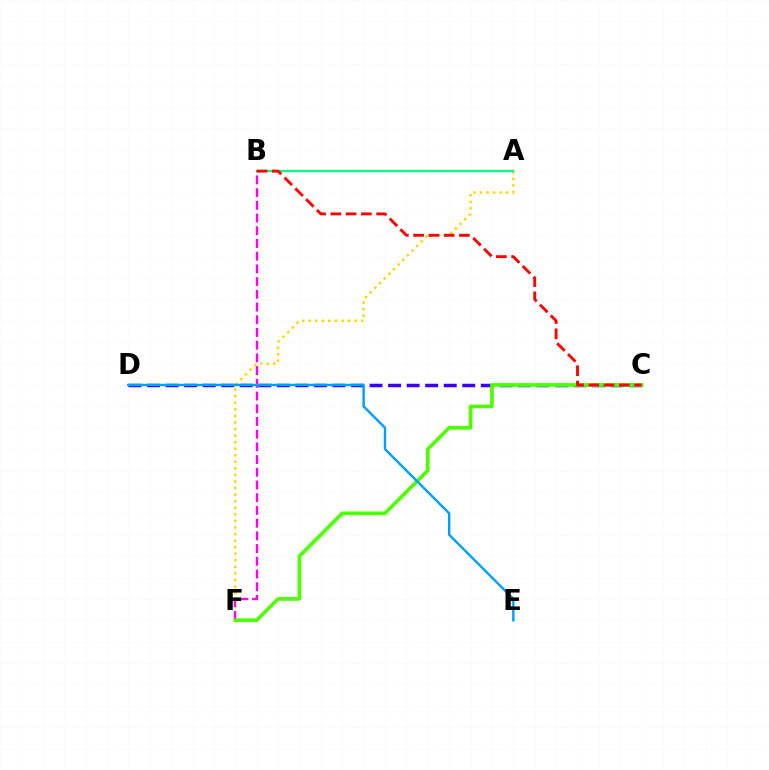{('C', 'D'): [{'color': '#3700ff', 'line_style': 'dashed', 'thickness': 2.52}], ('A', 'F'): [{'color': '#ffd500', 'line_style': 'dotted', 'thickness': 1.78}], ('A', 'B'): [{'color': '#00ff86', 'line_style': 'solid', 'thickness': 1.63}], ('B', 'F'): [{'color': '#ff00ed', 'line_style': 'dashed', 'thickness': 1.73}], ('C', 'F'): [{'color': '#4fff00', 'line_style': 'solid', 'thickness': 2.65}], ('D', 'E'): [{'color': '#009eff', 'line_style': 'solid', 'thickness': 1.74}], ('B', 'C'): [{'color': '#ff0000', 'line_style': 'dashed', 'thickness': 2.07}]}